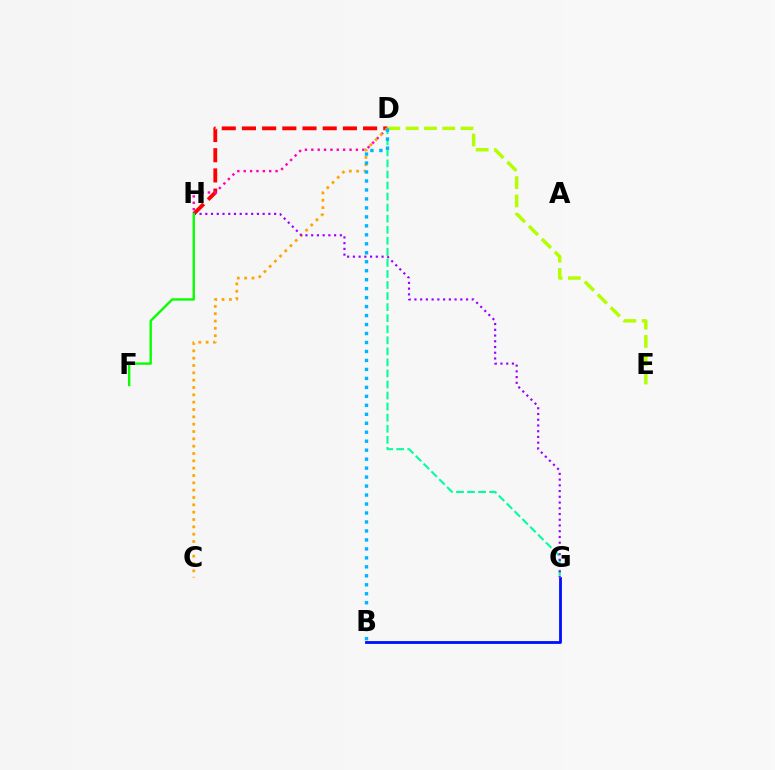{('D', 'H'): [{'color': '#ff0000', 'line_style': 'dashed', 'thickness': 2.74}, {'color': '#ff00bd', 'line_style': 'dotted', 'thickness': 1.73}], ('D', 'E'): [{'color': '#b3ff00', 'line_style': 'dashed', 'thickness': 2.48}], ('B', 'G'): [{'color': '#0010ff', 'line_style': 'solid', 'thickness': 2.02}], ('D', 'G'): [{'color': '#00ff9d', 'line_style': 'dashed', 'thickness': 1.5}], ('C', 'D'): [{'color': '#ffa500', 'line_style': 'dotted', 'thickness': 1.99}], ('G', 'H'): [{'color': '#9b00ff', 'line_style': 'dotted', 'thickness': 1.56}], ('F', 'H'): [{'color': '#08ff00', 'line_style': 'solid', 'thickness': 1.72}], ('B', 'D'): [{'color': '#00b5ff', 'line_style': 'dotted', 'thickness': 2.44}]}